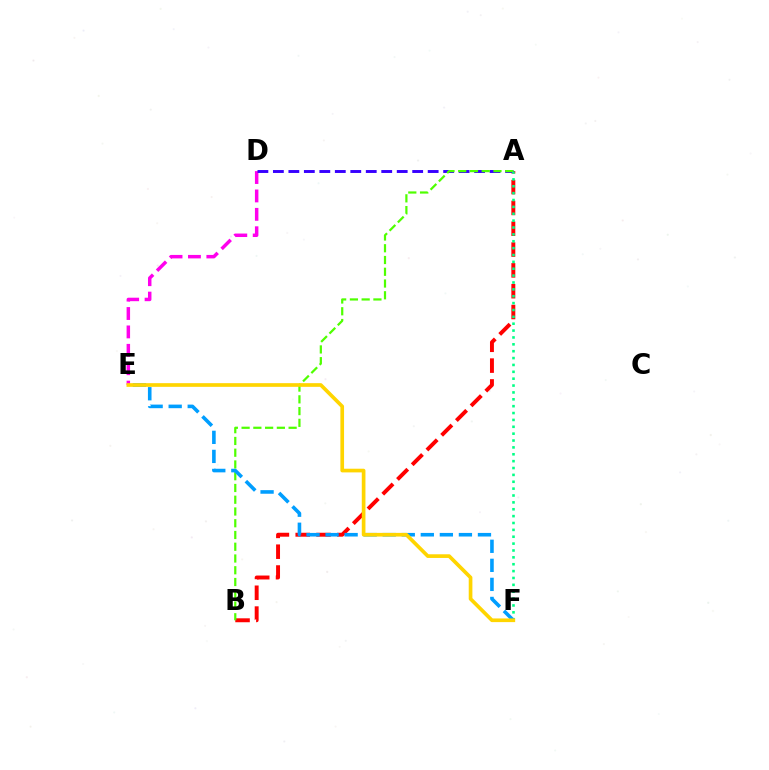{('A', 'B'): [{'color': '#ff0000', 'line_style': 'dashed', 'thickness': 2.83}, {'color': '#4fff00', 'line_style': 'dashed', 'thickness': 1.6}], ('D', 'E'): [{'color': '#ff00ed', 'line_style': 'dashed', 'thickness': 2.5}], ('A', 'D'): [{'color': '#3700ff', 'line_style': 'dashed', 'thickness': 2.1}], ('A', 'F'): [{'color': '#00ff86', 'line_style': 'dotted', 'thickness': 1.87}], ('E', 'F'): [{'color': '#009eff', 'line_style': 'dashed', 'thickness': 2.59}, {'color': '#ffd500', 'line_style': 'solid', 'thickness': 2.65}]}